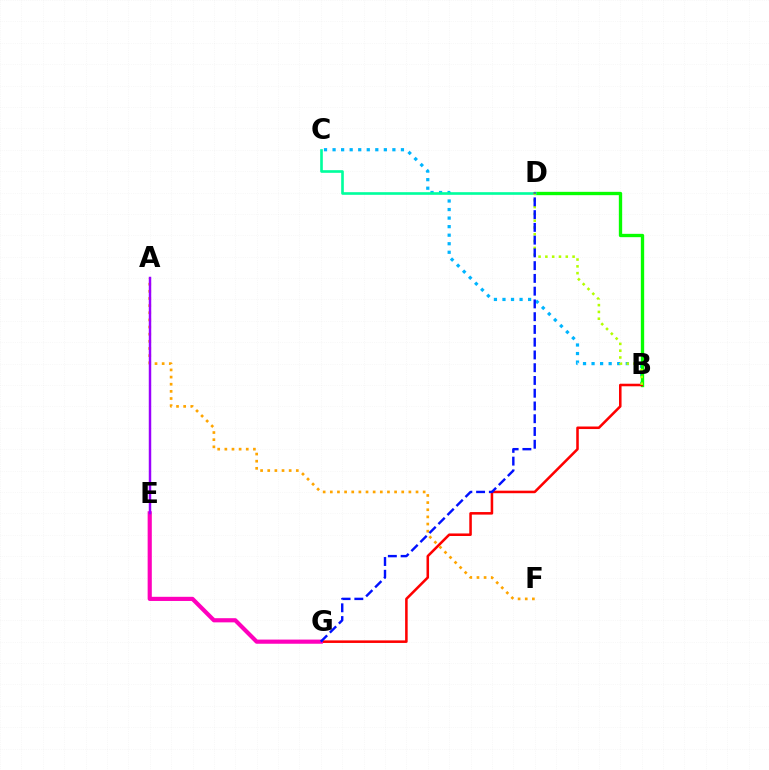{('B', 'C'): [{'color': '#00b5ff', 'line_style': 'dotted', 'thickness': 2.32}], ('B', 'D'): [{'color': '#08ff00', 'line_style': 'solid', 'thickness': 2.4}, {'color': '#b3ff00', 'line_style': 'dotted', 'thickness': 1.85}], ('B', 'G'): [{'color': '#ff0000', 'line_style': 'solid', 'thickness': 1.83}], ('E', 'G'): [{'color': '#ff00bd', 'line_style': 'solid', 'thickness': 3.0}], ('A', 'F'): [{'color': '#ffa500', 'line_style': 'dotted', 'thickness': 1.94}], ('C', 'D'): [{'color': '#00ff9d', 'line_style': 'solid', 'thickness': 1.9}], ('A', 'E'): [{'color': '#9b00ff', 'line_style': 'solid', 'thickness': 1.78}], ('D', 'G'): [{'color': '#0010ff', 'line_style': 'dashed', 'thickness': 1.73}]}